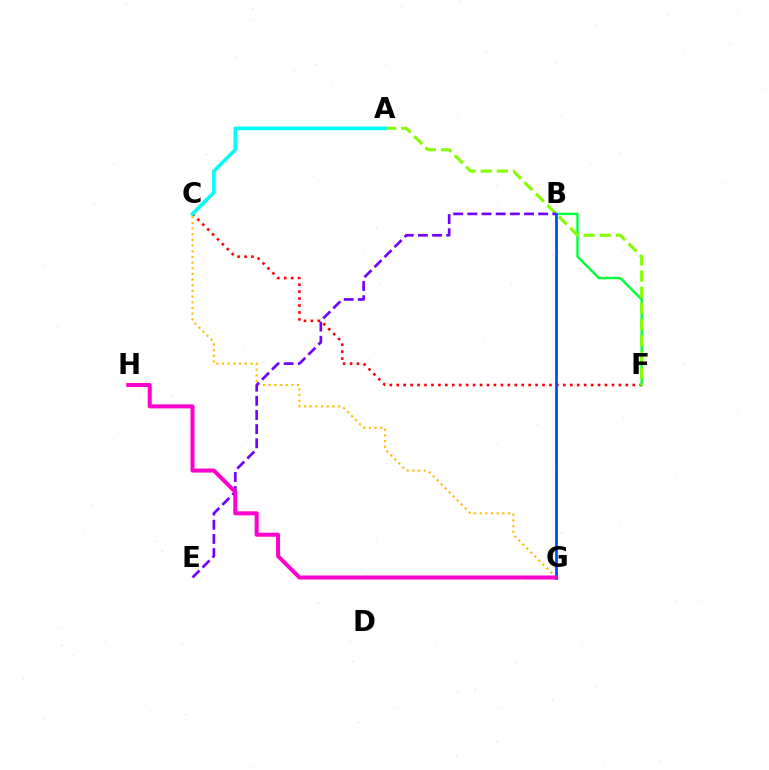{('C', 'F'): [{'color': '#ff0000', 'line_style': 'dotted', 'thickness': 1.89}], ('B', 'F'): [{'color': '#00ff39', 'line_style': 'solid', 'thickness': 1.73}], ('C', 'G'): [{'color': '#ffbd00', 'line_style': 'dotted', 'thickness': 1.54}], ('A', 'F'): [{'color': '#84ff00', 'line_style': 'dashed', 'thickness': 2.2}], ('B', 'G'): [{'color': '#004bff', 'line_style': 'solid', 'thickness': 1.99}], ('A', 'C'): [{'color': '#00fff6', 'line_style': 'solid', 'thickness': 2.59}], ('B', 'E'): [{'color': '#7200ff', 'line_style': 'dashed', 'thickness': 1.92}], ('G', 'H'): [{'color': '#ff00cf', 'line_style': 'solid', 'thickness': 2.89}]}